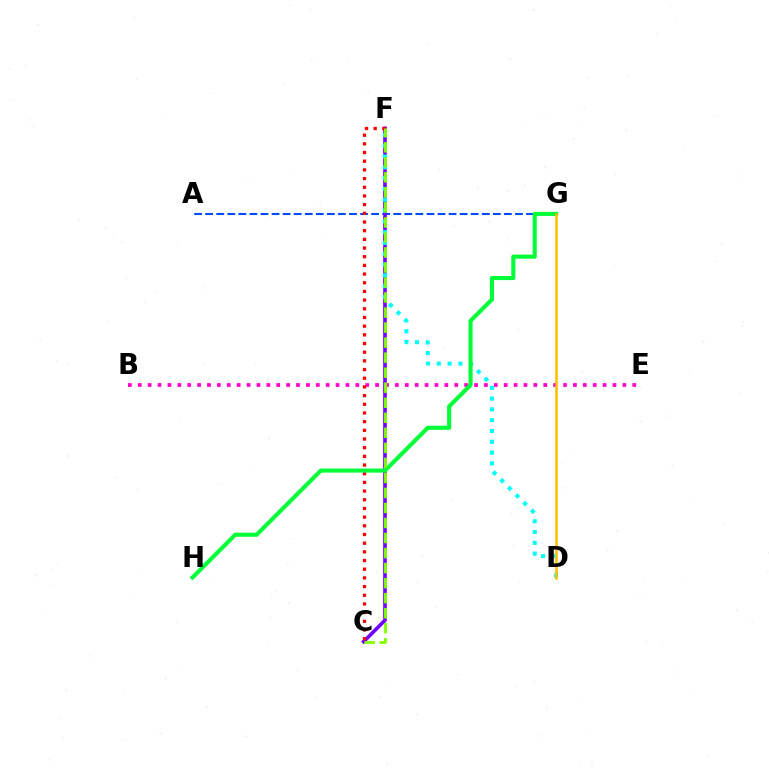{('B', 'E'): [{'color': '#ff00cf', 'line_style': 'dotted', 'thickness': 2.69}], ('A', 'G'): [{'color': '#004bff', 'line_style': 'dashed', 'thickness': 1.5}], ('C', 'F'): [{'color': '#7200ff', 'line_style': 'solid', 'thickness': 2.63}, {'color': '#ff0000', 'line_style': 'dotted', 'thickness': 2.36}, {'color': '#84ff00', 'line_style': 'dashed', 'thickness': 2.04}], ('D', 'F'): [{'color': '#00fff6', 'line_style': 'dotted', 'thickness': 2.93}], ('G', 'H'): [{'color': '#00ff39', 'line_style': 'solid', 'thickness': 2.96}], ('D', 'G'): [{'color': '#ffbd00', 'line_style': 'solid', 'thickness': 1.82}]}